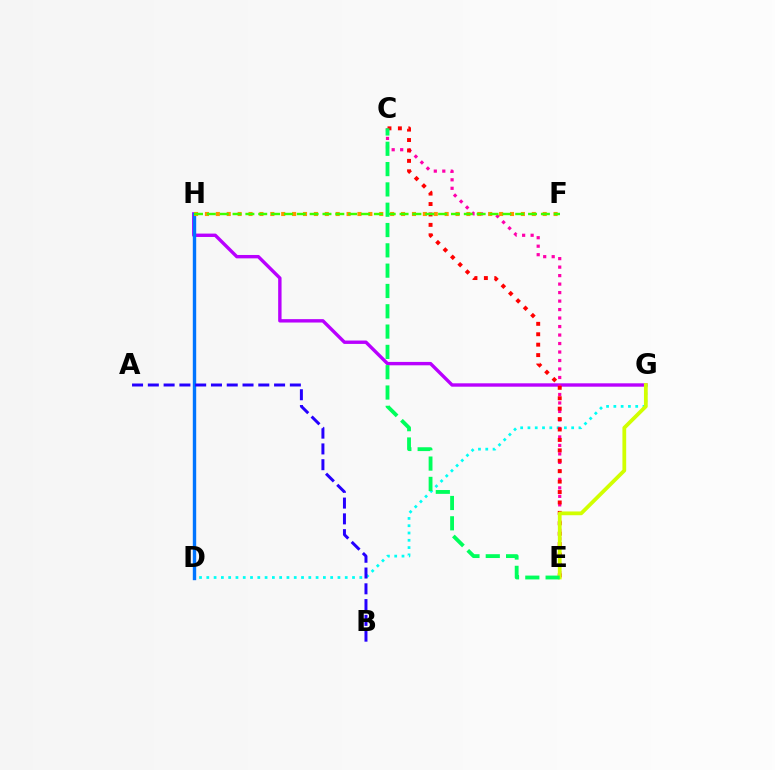{('D', 'G'): [{'color': '#00fff6', 'line_style': 'dotted', 'thickness': 1.98}], ('G', 'H'): [{'color': '#b900ff', 'line_style': 'solid', 'thickness': 2.44}], ('C', 'E'): [{'color': '#ff00ac', 'line_style': 'dotted', 'thickness': 2.31}, {'color': '#ff0000', 'line_style': 'dotted', 'thickness': 2.83}, {'color': '#00ff5c', 'line_style': 'dashed', 'thickness': 2.76}], ('D', 'H'): [{'color': '#0074ff', 'line_style': 'solid', 'thickness': 2.44}], ('F', 'H'): [{'color': '#ff9400', 'line_style': 'dotted', 'thickness': 2.96}, {'color': '#3dff00', 'line_style': 'dashed', 'thickness': 1.75}], ('E', 'G'): [{'color': '#d1ff00', 'line_style': 'solid', 'thickness': 2.71}], ('A', 'B'): [{'color': '#2500ff', 'line_style': 'dashed', 'thickness': 2.14}]}